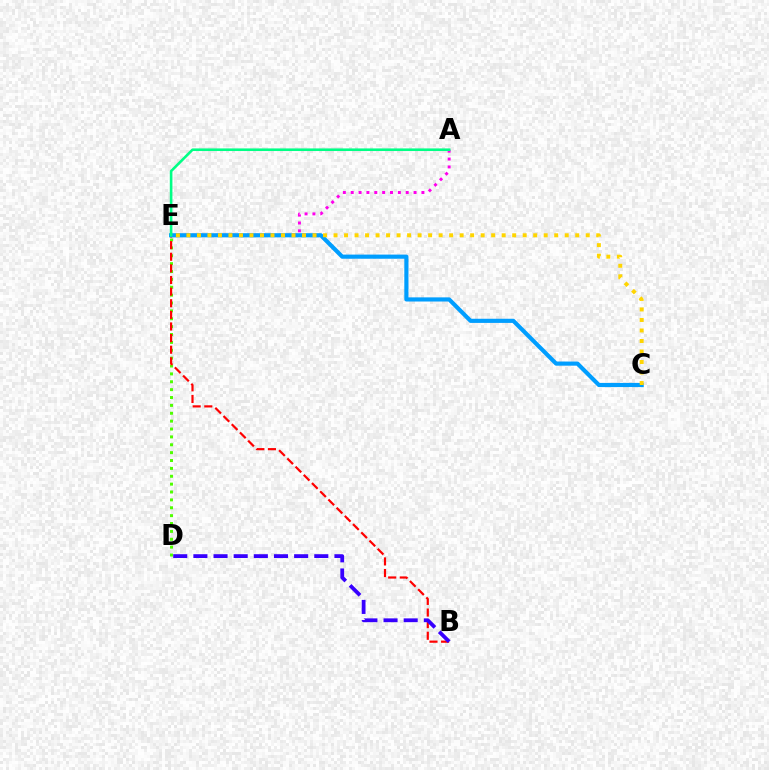{('D', 'E'): [{'color': '#4fff00', 'line_style': 'dotted', 'thickness': 2.14}], ('A', 'E'): [{'color': '#ff00ed', 'line_style': 'dotted', 'thickness': 2.13}, {'color': '#00ff86', 'line_style': 'solid', 'thickness': 1.88}], ('B', 'E'): [{'color': '#ff0000', 'line_style': 'dashed', 'thickness': 1.58}], ('B', 'D'): [{'color': '#3700ff', 'line_style': 'dashed', 'thickness': 2.74}], ('C', 'E'): [{'color': '#009eff', 'line_style': 'solid', 'thickness': 2.99}, {'color': '#ffd500', 'line_style': 'dotted', 'thickness': 2.86}]}